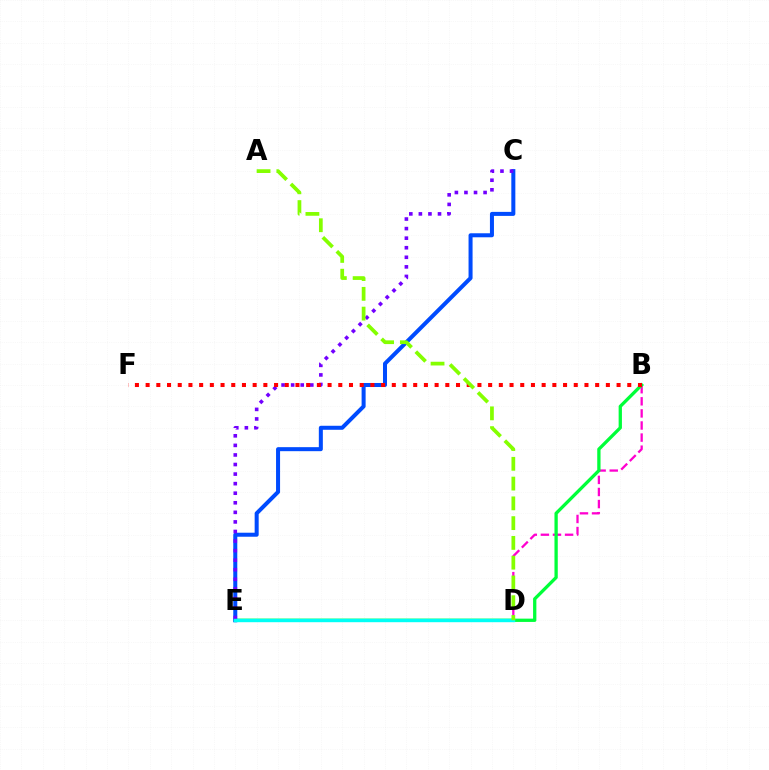{('D', 'E'): [{'color': '#ffbd00', 'line_style': 'dashed', 'thickness': 2.09}, {'color': '#00fff6', 'line_style': 'solid', 'thickness': 2.45}], ('B', 'D'): [{'color': '#ff00cf', 'line_style': 'dashed', 'thickness': 1.64}], ('B', 'E'): [{'color': '#00ff39', 'line_style': 'solid', 'thickness': 2.37}], ('C', 'E'): [{'color': '#004bff', 'line_style': 'solid', 'thickness': 2.89}, {'color': '#7200ff', 'line_style': 'dotted', 'thickness': 2.6}], ('B', 'F'): [{'color': '#ff0000', 'line_style': 'dotted', 'thickness': 2.91}], ('A', 'D'): [{'color': '#84ff00', 'line_style': 'dashed', 'thickness': 2.69}]}